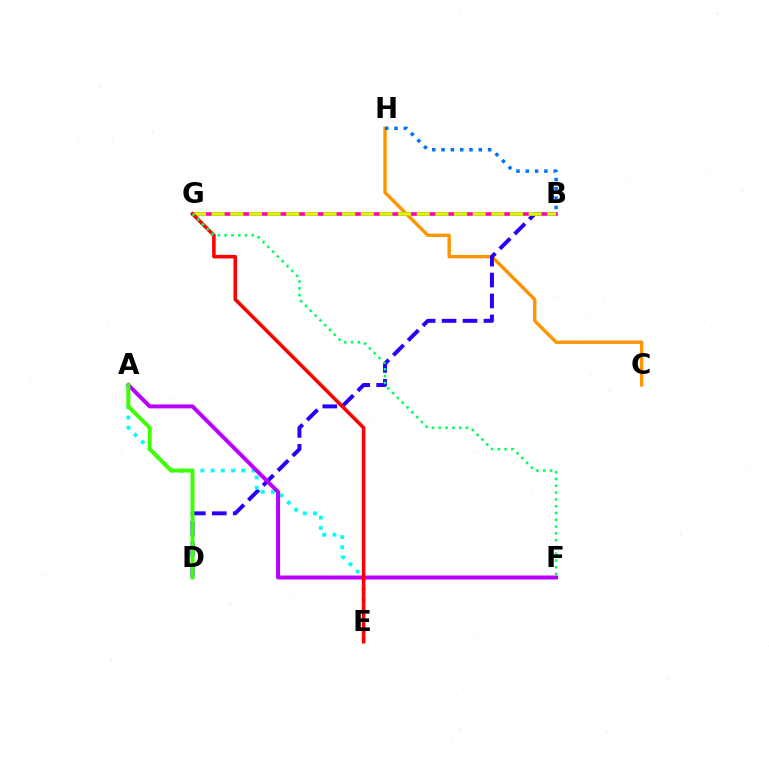{('C', 'H'): [{'color': '#ff9400', 'line_style': 'solid', 'thickness': 2.44}], ('B', 'D'): [{'color': '#2500ff', 'line_style': 'dashed', 'thickness': 2.84}], ('B', 'G'): [{'color': '#ff00ac', 'line_style': 'solid', 'thickness': 2.55}, {'color': '#d1ff00', 'line_style': 'dashed', 'thickness': 2.53}], ('B', 'H'): [{'color': '#0074ff', 'line_style': 'dotted', 'thickness': 2.53}], ('A', 'E'): [{'color': '#00fff6', 'line_style': 'dotted', 'thickness': 2.77}], ('A', 'F'): [{'color': '#b900ff', 'line_style': 'solid', 'thickness': 2.86}], ('E', 'G'): [{'color': '#ff0000', 'line_style': 'solid', 'thickness': 2.58}], ('F', 'G'): [{'color': '#00ff5c', 'line_style': 'dotted', 'thickness': 1.84}], ('A', 'D'): [{'color': '#3dff00', 'line_style': 'solid', 'thickness': 2.82}]}